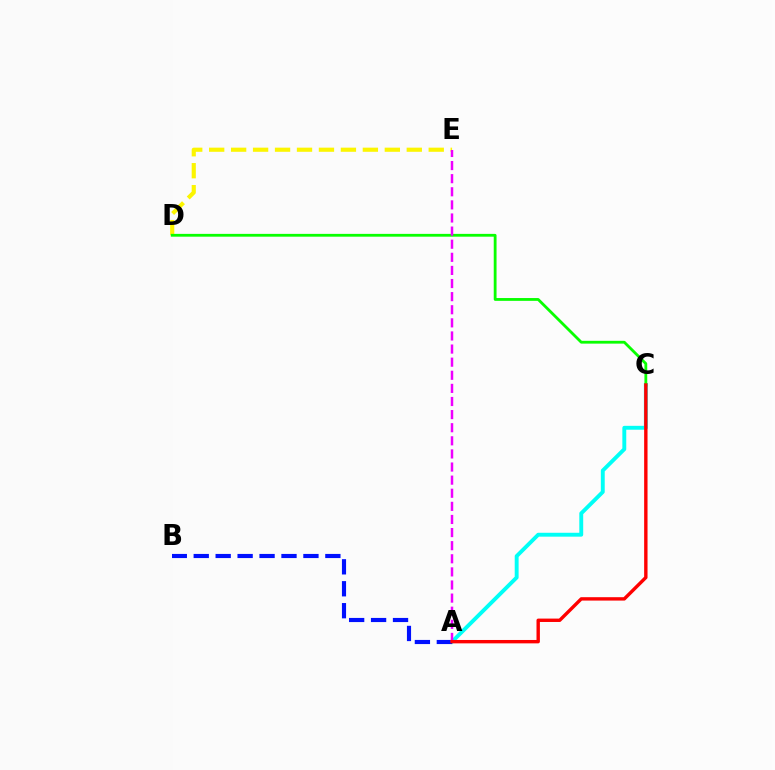{('D', 'E'): [{'color': '#fcf500', 'line_style': 'dashed', 'thickness': 2.98}], ('A', 'C'): [{'color': '#00fff6', 'line_style': 'solid', 'thickness': 2.8}, {'color': '#ff0000', 'line_style': 'solid', 'thickness': 2.44}], ('A', 'B'): [{'color': '#0010ff', 'line_style': 'dashed', 'thickness': 2.98}], ('C', 'D'): [{'color': '#08ff00', 'line_style': 'solid', 'thickness': 2.02}], ('A', 'E'): [{'color': '#ee00ff', 'line_style': 'dashed', 'thickness': 1.78}]}